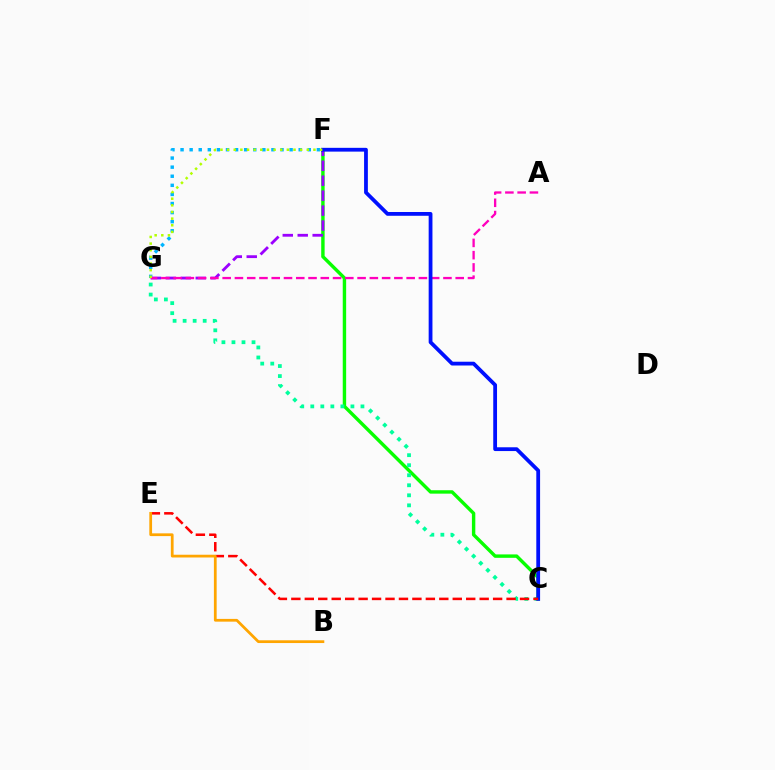{('F', 'G'): [{'color': '#00b5ff', 'line_style': 'dotted', 'thickness': 2.47}, {'color': '#9b00ff', 'line_style': 'dashed', 'thickness': 2.03}, {'color': '#b3ff00', 'line_style': 'dotted', 'thickness': 1.8}], ('C', 'F'): [{'color': '#08ff00', 'line_style': 'solid', 'thickness': 2.46}, {'color': '#0010ff', 'line_style': 'solid', 'thickness': 2.72}], ('C', 'G'): [{'color': '#00ff9d', 'line_style': 'dotted', 'thickness': 2.73}], ('A', 'G'): [{'color': '#ff00bd', 'line_style': 'dashed', 'thickness': 1.67}], ('C', 'E'): [{'color': '#ff0000', 'line_style': 'dashed', 'thickness': 1.83}], ('B', 'E'): [{'color': '#ffa500', 'line_style': 'solid', 'thickness': 1.98}]}